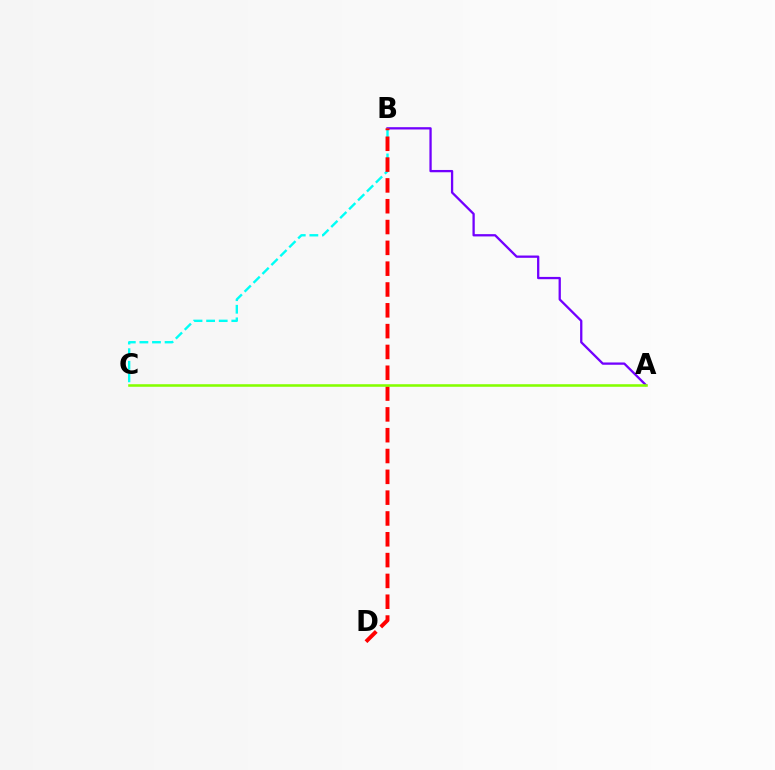{('A', 'B'): [{'color': '#7200ff', 'line_style': 'solid', 'thickness': 1.65}], ('B', 'C'): [{'color': '#00fff6', 'line_style': 'dashed', 'thickness': 1.71}], ('B', 'D'): [{'color': '#ff0000', 'line_style': 'dashed', 'thickness': 2.83}], ('A', 'C'): [{'color': '#84ff00', 'line_style': 'solid', 'thickness': 1.85}]}